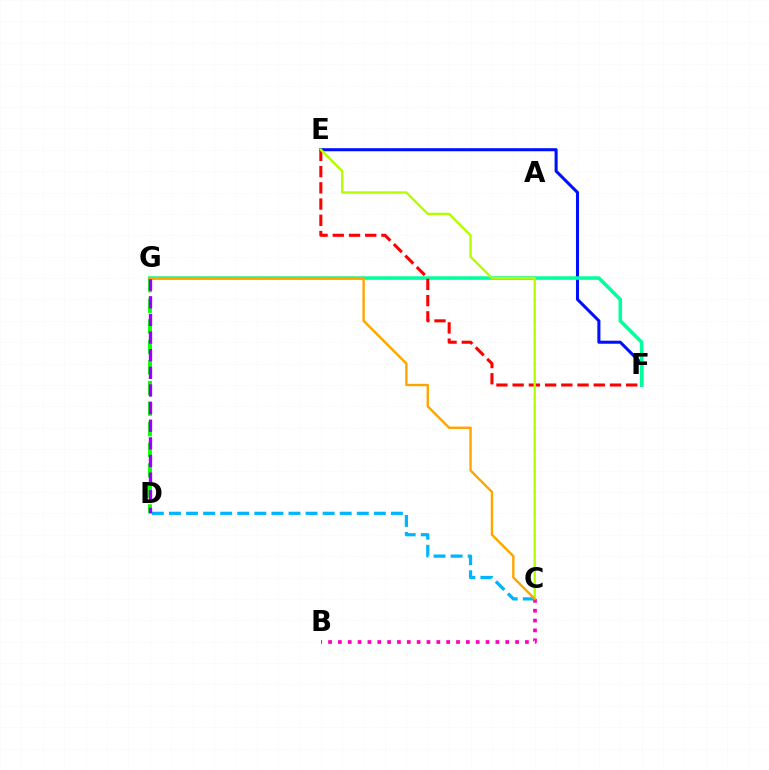{('E', 'F'): [{'color': '#0010ff', 'line_style': 'solid', 'thickness': 2.2}, {'color': '#ff0000', 'line_style': 'dashed', 'thickness': 2.2}], ('F', 'G'): [{'color': '#00ff9d', 'line_style': 'solid', 'thickness': 2.57}], ('C', 'D'): [{'color': '#00b5ff', 'line_style': 'dashed', 'thickness': 2.32}], ('D', 'G'): [{'color': '#08ff00', 'line_style': 'dashed', 'thickness': 2.79}, {'color': '#9b00ff', 'line_style': 'dashed', 'thickness': 2.4}], ('C', 'E'): [{'color': '#b3ff00', 'line_style': 'solid', 'thickness': 1.72}], ('B', 'C'): [{'color': '#ff00bd', 'line_style': 'dotted', 'thickness': 2.67}], ('C', 'G'): [{'color': '#ffa500', 'line_style': 'solid', 'thickness': 1.73}]}